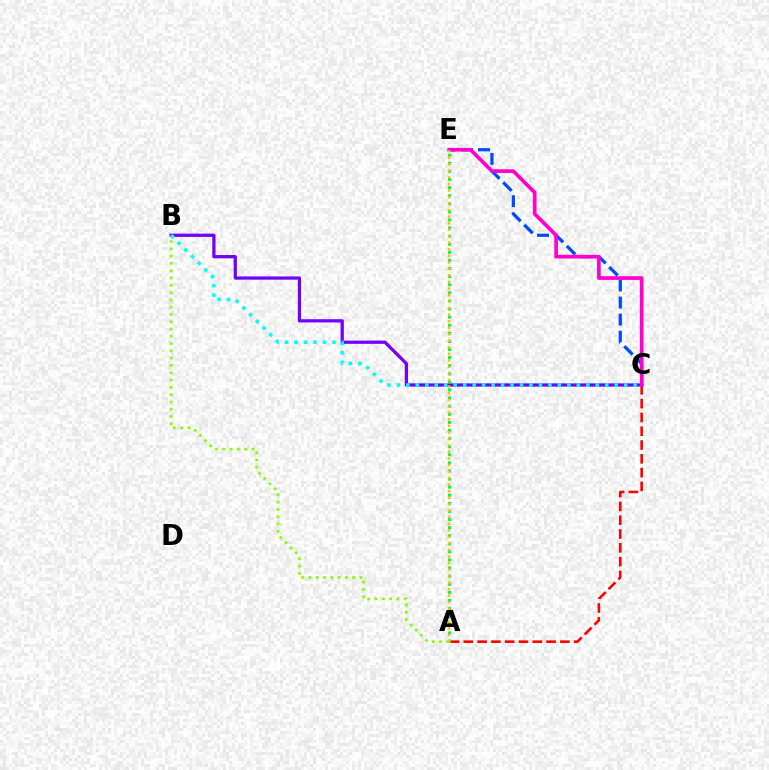{('B', 'C'): [{'color': '#7200ff', 'line_style': 'solid', 'thickness': 2.34}, {'color': '#00fff6', 'line_style': 'dotted', 'thickness': 2.57}], ('A', 'C'): [{'color': '#ff0000', 'line_style': 'dashed', 'thickness': 1.87}], ('C', 'E'): [{'color': '#004bff', 'line_style': 'dashed', 'thickness': 2.32}, {'color': '#ff00cf', 'line_style': 'solid', 'thickness': 2.65}], ('A', 'E'): [{'color': '#00ff39', 'line_style': 'dotted', 'thickness': 2.2}, {'color': '#ffbd00', 'line_style': 'dotted', 'thickness': 1.78}], ('A', 'B'): [{'color': '#84ff00', 'line_style': 'dotted', 'thickness': 1.98}]}